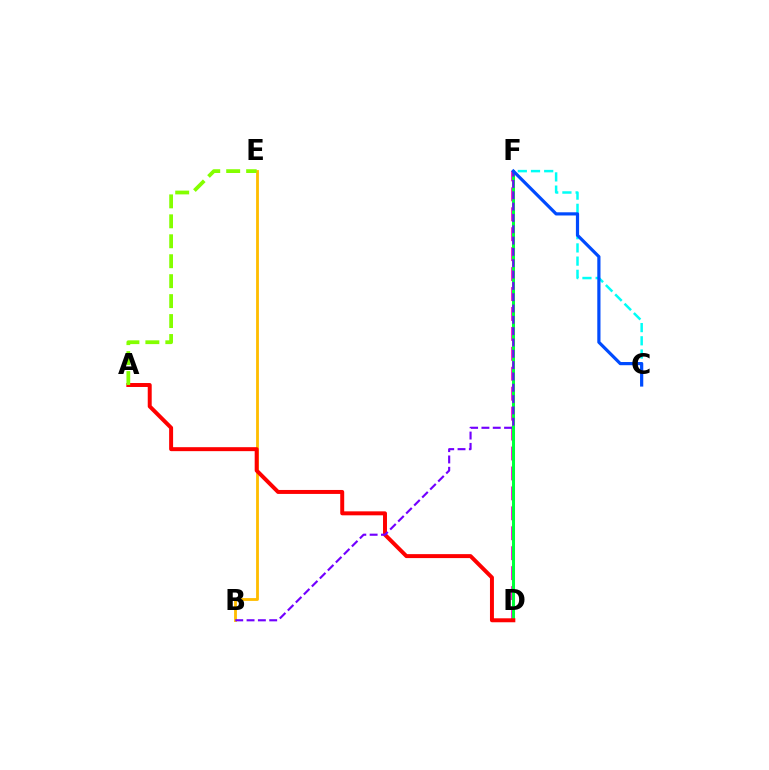{('D', 'F'): [{'color': '#ff00cf', 'line_style': 'dashed', 'thickness': 2.71}, {'color': '#00ff39', 'line_style': 'solid', 'thickness': 2.18}], ('C', 'F'): [{'color': '#00fff6', 'line_style': 'dashed', 'thickness': 1.79}, {'color': '#004bff', 'line_style': 'solid', 'thickness': 2.3}], ('B', 'E'): [{'color': '#ffbd00', 'line_style': 'solid', 'thickness': 2.03}], ('A', 'D'): [{'color': '#ff0000', 'line_style': 'solid', 'thickness': 2.85}], ('B', 'F'): [{'color': '#7200ff', 'line_style': 'dashed', 'thickness': 1.54}], ('A', 'E'): [{'color': '#84ff00', 'line_style': 'dashed', 'thickness': 2.71}]}